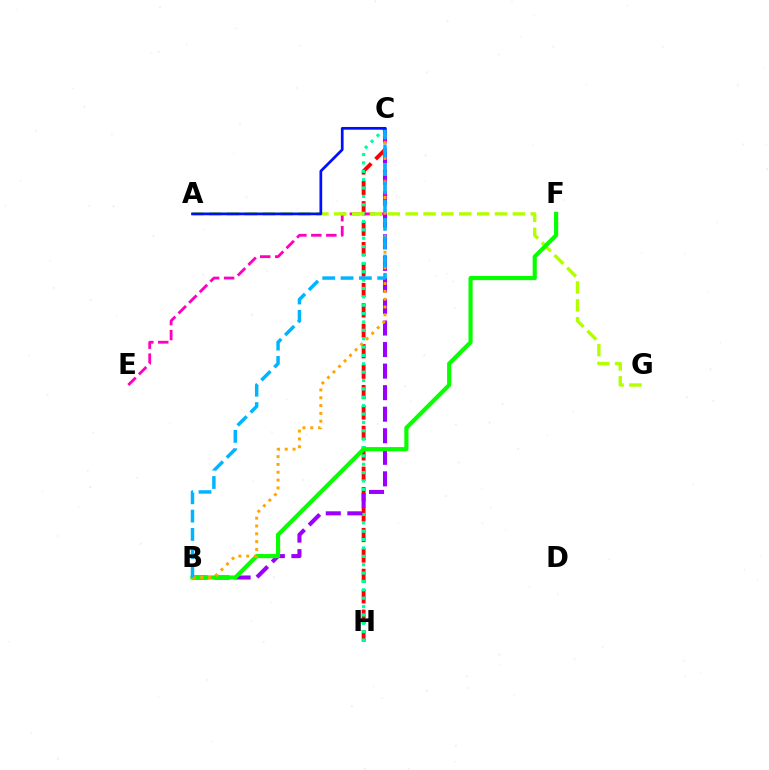{('C', 'H'): [{'color': '#ff0000', 'line_style': 'dashed', 'thickness': 2.77}, {'color': '#00ff9d', 'line_style': 'dotted', 'thickness': 2.27}], ('B', 'C'): [{'color': '#9b00ff', 'line_style': 'dashed', 'thickness': 2.93}, {'color': '#ffa500', 'line_style': 'dotted', 'thickness': 2.12}, {'color': '#00b5ff', 'line_style': 'dashed', 'thickness': 2.49}], ('C', 'E'): [{'color': '#ff00bd', 'line_style': 'dashed', 'thickness': 2.04}], ('A', 'G'): [{'color': '#b3ff00', 'line_style': 'dashed', 'thickness': 2.43}], ('B', 'F'): [{'color': '#08ff00', 'line_style': 'solid', 'thickness': 2.99}], ('A', 'C'): [{'color': '#0010ff', 'line_style': 'solid', 'thickness': 1.96}]}